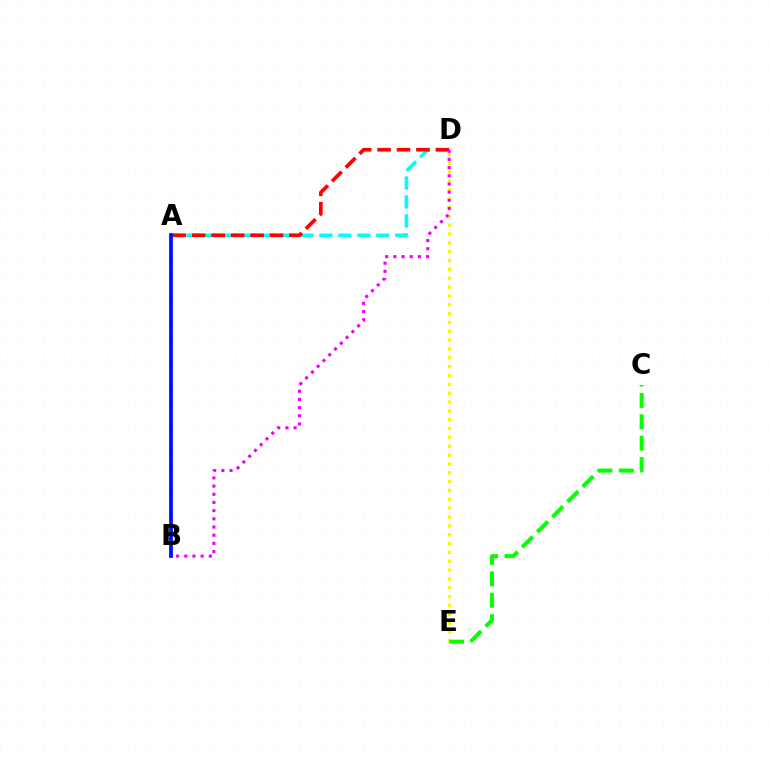{('D', 'E'): [{'color': '#fcf500', 'line_style': 'dotted', 'thickness': 2.4}], ('A', 'D'): [{'color': '#00fff6', 'line_style': 'dashed', 'thickness': 2.58}, {'color': '#ff0000', 'line_style': 'dashed', 'thickness': 2.64}], ('C', 'E'): [{'color': '#08ff00', 'line_style': 'dashed', 'thickness': 2.91}], ('A', 'B'): [{'color': '#0010ff', 'line_style': 'solid', 'thickness': 2.72}], ('B', 'D'): [{'color': '#ee00ff', 'line_style': 'dotted', 'thickness': 2.22}]}